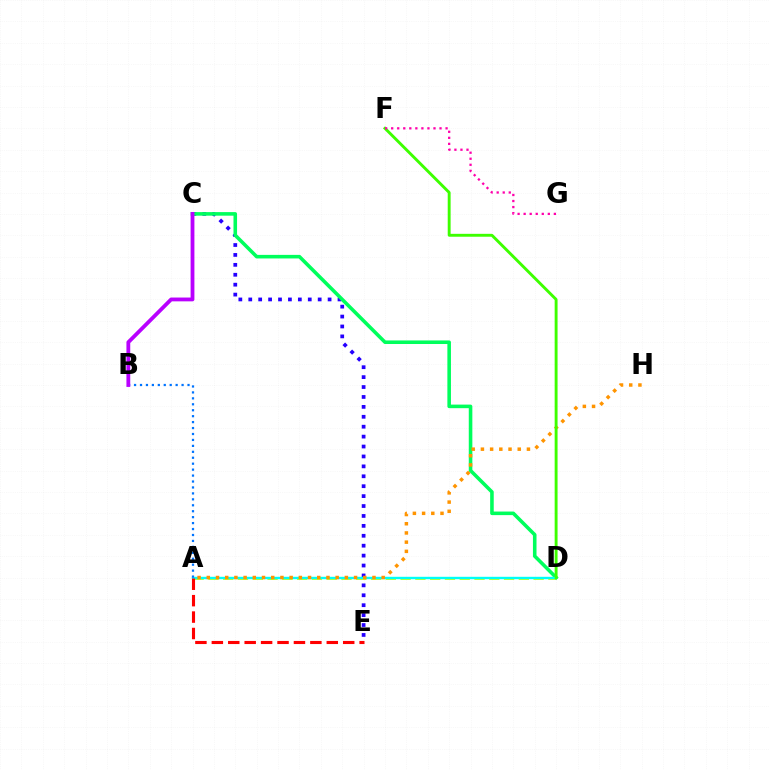{('C', 'E'): [{'color': '#2500ff', 'line_style': 'dotted', 'thickness': 2.69}], ('A', 'D'): [{'color': '#d1ff00', 'line_style': 'dashed', 'thickness': 2.01}, {'color': '#00fff6', 'line_style': 'solid', 'thickness': 1.72}], ('C', 'D'): [{'color': '#00ff5c', 'line_style': 'solid', 'thickness': 2.57}], ('A', 'H'): [{'color': '#ff9400', 'line_style': 'dotted', 'thickness': 2.5}], ('D', 'F'): [{'color': '#3dff00', 'line_style': 'solid', 'thickness': 2.09}], ('A', 'B'): [{'color': '#0074ff', 'line_style': 'dotted', 'thickness': 1.61}], ('A', 'E'): [{'color': '#ff0000', 'line_style': 'dashed', 'thickness': 2.23}], ('B', 'C'): [{'color': '#b900ff', 'line_style': 'solid', 'thickness': 2.74}], ('F', 'G'): [{'color': '#ff00ac', 'line_style': 'dotted', 'thickness': 1.64}]}